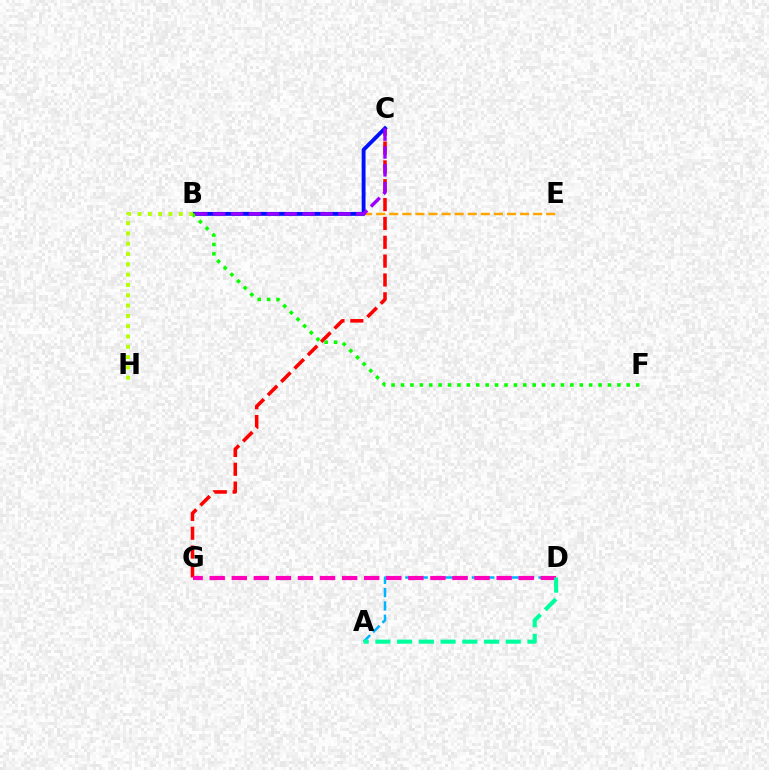{('C', 'G'): [{'color': '#ff0000', 'line_style': 'dashed', 'thickness': 2.56}], ('A', 'D'): [{'color': '#00b5ff', 'line_style': 'dashed', 'thickness': 1.81}, {'color': '#00ff9d', 'line_style': 'dashed', 'thickness': 2.95}], ('B', 'E'): [{'color': '#ffa500', 'line_style': 'dashed', 'thickness': 1.78}], ('B', 'C'): [{'color': '#0010ff', 'line_style': 'solid', 'thickness': 2.79}, {'color': '#9b00ff', 'line_style': 'dashed', 'thickness': 2.43}], ('D', 'G'): [{'color': '#ff00bd', 'line_style': 'dashed', 'thickness': 3.0}], ('B', 'F'): [{'color': '#08ff00', 'line_style': 'dotted', 'thickness': 2.56}], ('B', 'H'): [{'color': '#b3ff00', 'line_style': 'dotted', 'thickness': 2.8}]}